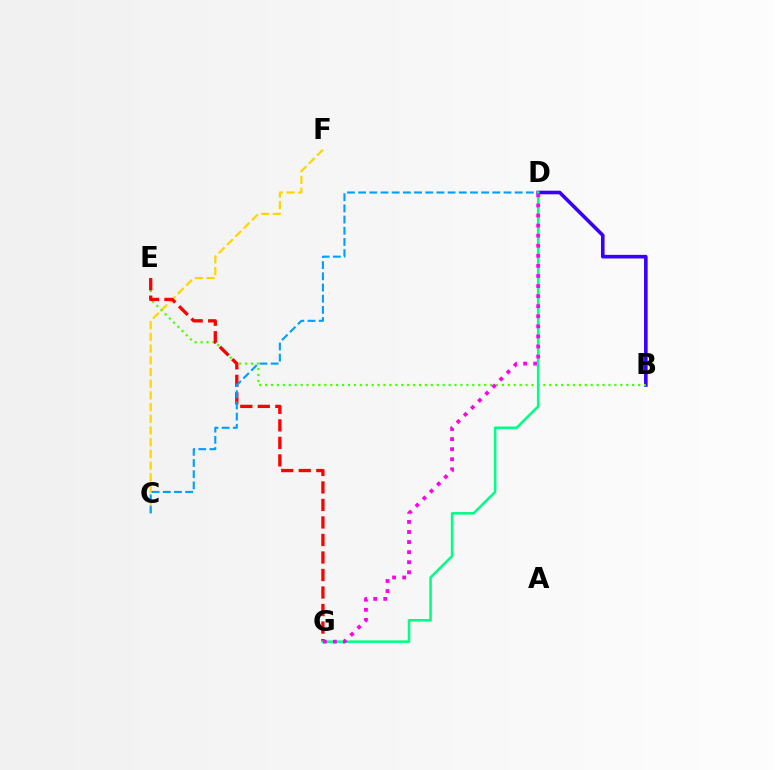{('B', 'D'): [{'color': '#3700ff', 'line_style': 'solid', 'thickness': 2.59}], ('C', 'F'): [{'color': '#ffd500', 'line_style': 'dashed', 'thickness': 1.59}], ('B', 'E'): [{'color': '#4fff00', 'line_style': 'dotted', 'thickness': 1.61}], ('E', 'G'): [{'color': '#ff0000', 'line_style': 'dashed', 'thickness': 2.38}], ('C', 'D'): [{'color': '#009eff', 'line_style': 'dashed', 'thickness': 1.52}], ('D', 'G'): [{'color': '#00ff86', 'line_style': 'solid', 'thickness': 1.85}, {'color': '#ff00ed', 'line_style': 'dotted', 'thickness': 2.74}]}